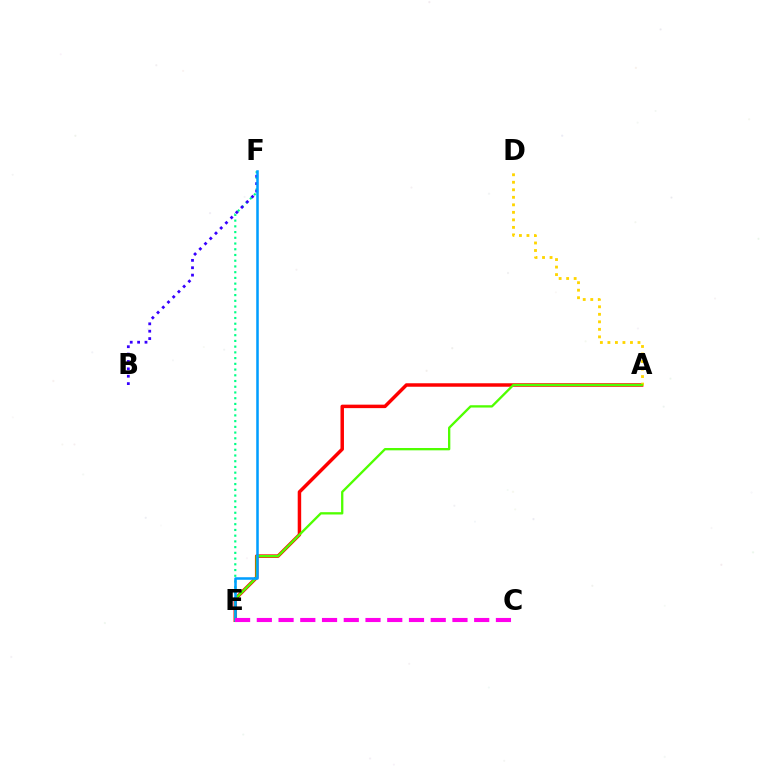{('E', 'F'): [{'color': '#00ff86', 'line_style': 'dotted', 'thickness': 1.56}, {'color': '#009eff', 'line_style': 'solid', 'thickness': 1.83}], ('A', 'E'): [{'color': '#ff0000', 'line_style': 'solid', 'thickness': 2.5}, {'color': '#4fff00', 'line_style': 'solid', 'thickness': 1.67}], ('B', 'F'): [{'color': '#3700ff', 'line_style': 'dotted', 'thickness': 2.01}], ('A', 'D'): [{'color': '#ffd500', 'line_style': 'dotted', 'thickness': 2.04}], ('C', 'E'): [{'color': '#ff00ed', 'line_style': 'dashed', 'thickness': 2.95}]}